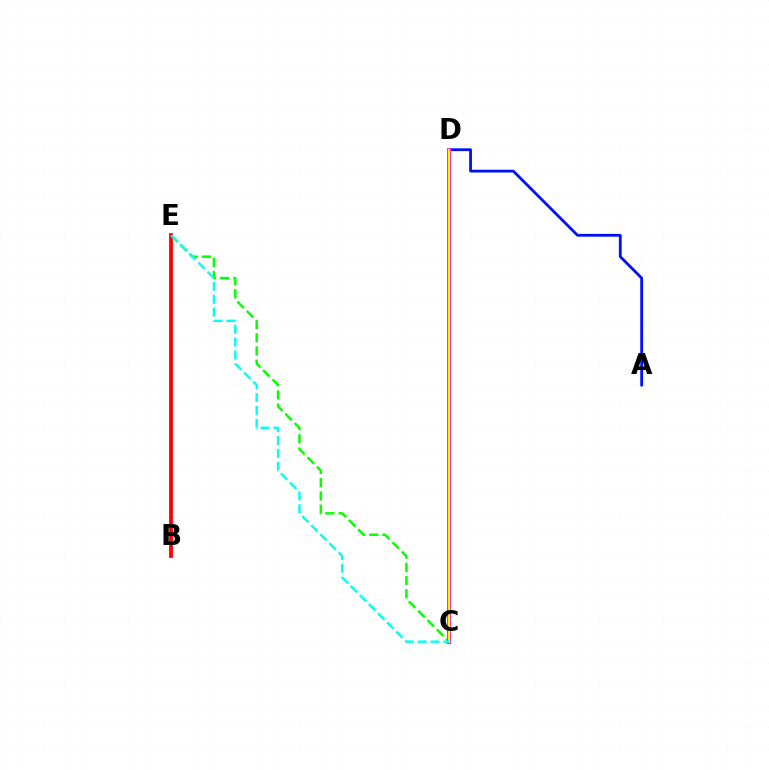{('A', 'D'): [{'color': '#0010ff', 'line_style': 'solid', 'thickness': 2.01}], ('C', 'E'): [{'color': '#08ff00', 'line_style': 'dashed', 'thickness': 1.79}, {'color': '#00fff6', 'line_style': 'dashed', 'thickness': 1.75}], ('B', 'E'): [{'color': '#ff0000', 'line_style': 'solid', 'thickness': 2.72}], ('C', 'D'): [{'color': '#ee00ff', 'line_style': 'solid', 'thickness': 2.83}, {'color': '#fcf500', 'line_style': 'solid', 'thickness': 1.69}]}